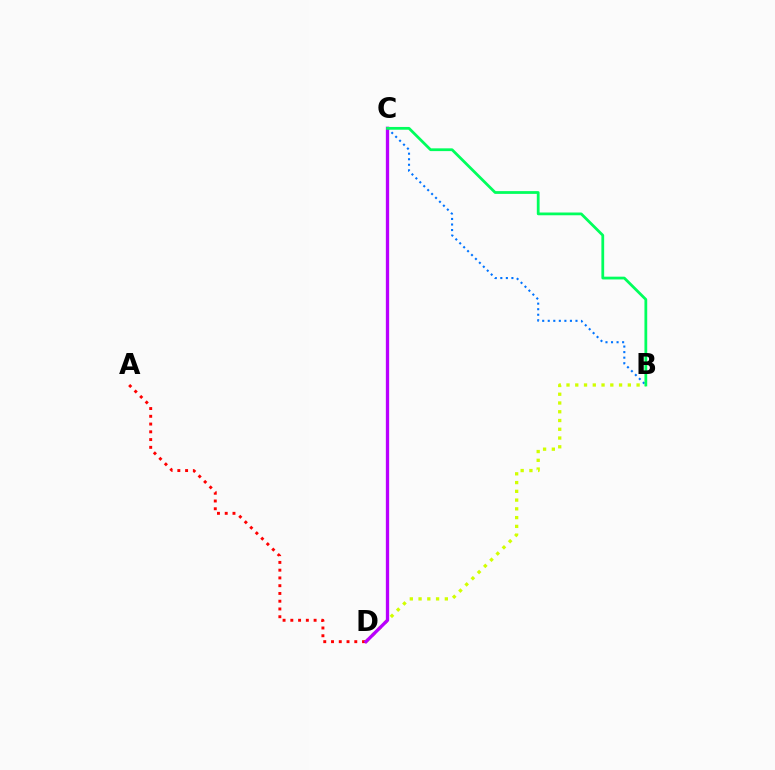{('B', 'C'): [{'color': '#0074ff', 'line_style': 'dotted', 'thickness': 1.51}, {'color': '#00ff5c', 'line_style': 'solid', 'thickness': 1.99}], ('A', 'D'): [{'color': '#ff0000', 'line_style': 'dotted', 'thickness': 2.11}], ('B', 'D'): [{'color': '#d1ff00', 'line_style': 'dotted', 'thickness': 2.38}], ('C', 'D'): [{'color': '#b900ff', 'line_style': 'solid', 'thickness': 2.37}]}